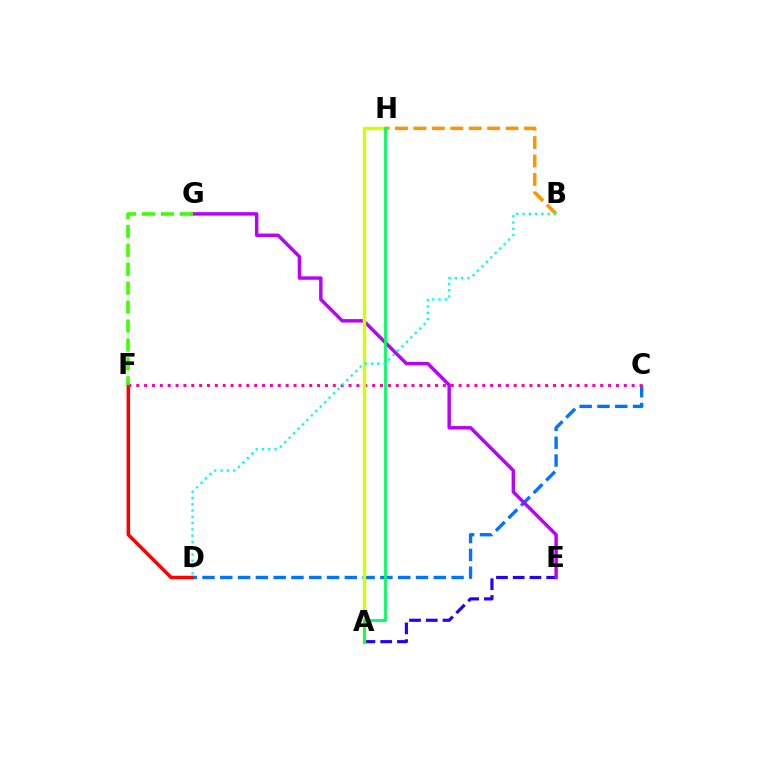{('B', 'H'): [{'color': '#ff9400', 'line_style': 'dashed', 'thickness': 2.5}], ('C', 'D'): [{'color': '#0074ff', 'line_style': 'dashed', 'thickness': 2.42}], ('D', 'F'): [{'color': '#ff0000', 'line_style': 'solid', 'thickness': 2.52}], ('A', 'E'): [{'color': '#2500ff', 'line_style': 'dashed', 'thickness': 2.27}], ('E', 'G'): [{'color': '#b900ff', 'line_style': 'solid', 'thickness': 2.48}], ('C', 'F'): [{'color': '#ff00ac', 'line_style': 'dotted', 'thickness': 2.14}], ('A', 'H'): [{'color': '#d1ff00', 'line_style': 'solid', 'thickness': 2.42}, {'color': '#00ff5c', 'line_style': 'solid', 'thickness': 2.01}], ('F', 'G'): [{'color': '#3dff00', 'line_style': 'dashed', 'thickness': 2.57}], ('B', 'D'): [{'color': '#00fff6', 'line_style': 'dotted', 'thickness': 1.71}]}